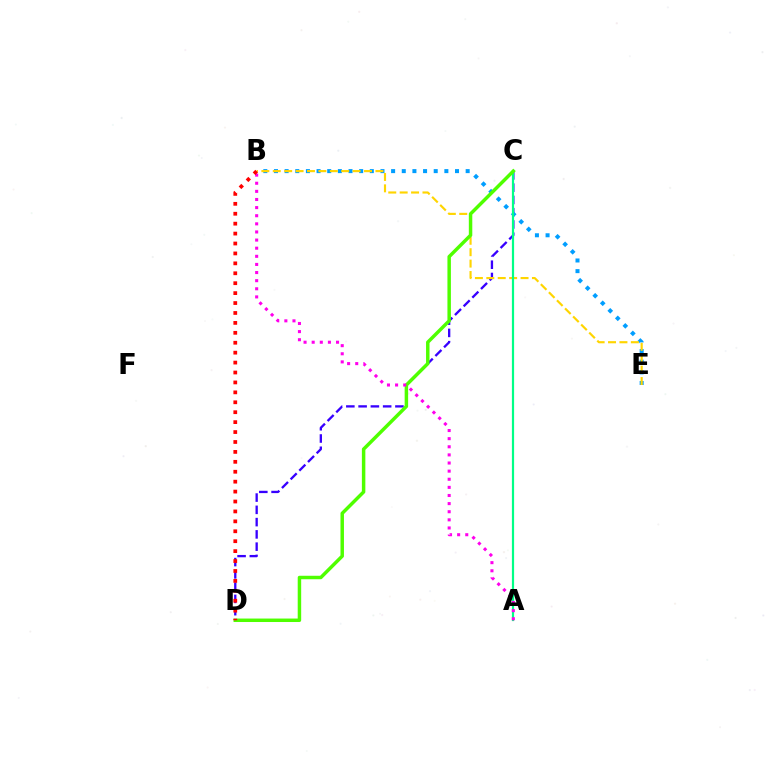{('C', 'D'): [{'color': '#3700ff', 'line_style': 'dashed', 'thickness': 1.67}, {'color': '#4fff00', 'line_style': 'solid', 'thickness': 2.5}], ('B', 'E'): [{'color': '#009eff', 'line_style': 'dotted', 'thickness': 2.89}, {'color': '#ffd500', 'line_style': 'dashed', 'thickness': 1.55}], ('A', 'C'): [{'color': '#00ff86', 'line_style': 'solid', 'thickness': 1.59}], ('A', 'B'): [{'color': '#ff00ed', 'line_style': 'dotted', 'thickness': 2.21}], ('B', 'D'): [{'color': '#ff0000', 'line_style': 'dotted', 'thickness': 2.7}]}